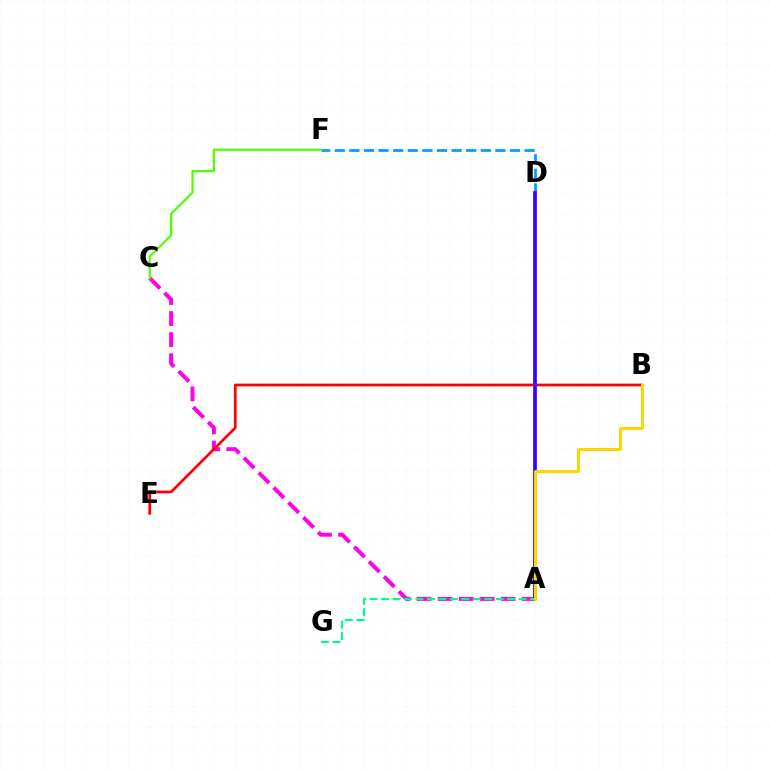{('A', 'C'): [{'color': '#ff00ed', 'line_style': 'dashed', 'thickness': 2.86}], ('D', 'F'): [{'color': '#009eff', 'line_style': 'dashed', 'thickness': 1.98}], ('B', 'E'): [{'color': '#ff0000', 'line_style': 'solid', 'thickness': 1.94}], ('A', 'D'): [{'color': '#3700ff', 'line_style': 'solid', 'thickness': 2.67}], ('A', 'G'): [{'color': '#00ff86', 'line_style': 'dashed', 'thickness': 1.56}], ('C', 'F'): [{'color': '#4fff00', 'line_style': 'solid', 'thickness': 1.57}], ('A', 'B'): [{'color': '#ffd500', 'line_style': 'solid', 'thickness': 2.14}]}